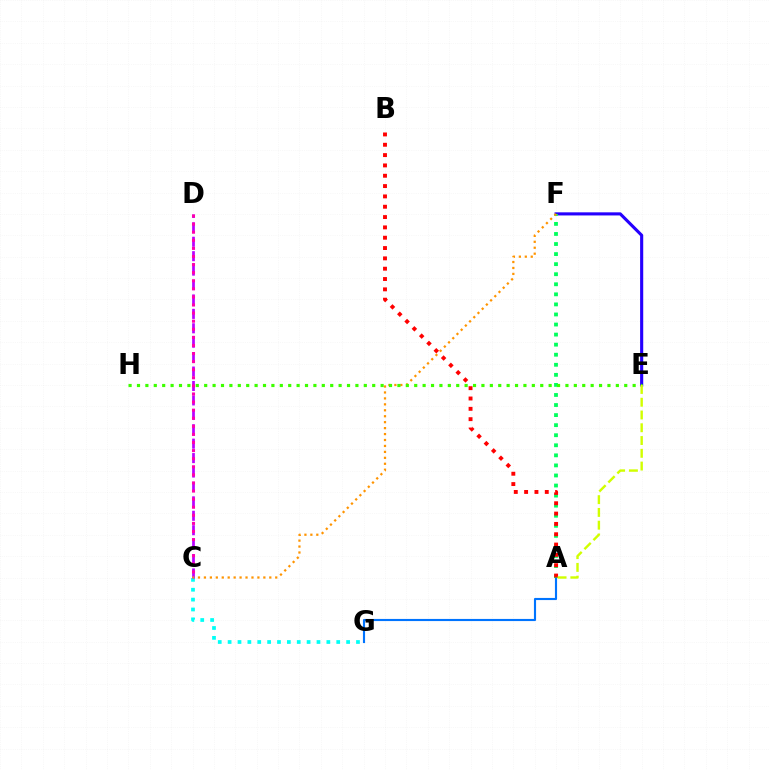{('E', 'F'): [{'color': '#2500ff', 'line_style': 'solid', 'thickness': 2.24}], ('A', 'G'): [{'color': '#0074ff', 'line_style': 'solid', 'thickness': 1.53}], ('A', 'F'): [{'color': '#00ff5c', 'line_style': 'dotted', 'thickness': 2.73}], ('C', 'G'): [{'color': '#00fff6', 'line_style': 'dotted', 'thickness': 2.68}], ('C', 'D'): [{'color': '#b900ff', 'line_style': 'dashed', 'thickness': 1.96}, {'color': '#ff00ac', 'line_style': 'dotted', 'thickness': 2.2}], ('C', 'F'): [{'color': '#ff9400', 'line_style': 'dotted', 'thickness': 1.61}], ('A', 'B'): [{'color': '#ff0000', 'line_style': 'dotted', 'thickness': 2.81}], ('E', 'H'): [{'color': '#3dff00', 'line_style': 'dotted', 'thickness': 2.28}], ('A', 'E'): [{'color': '#d1ff00', 'line_style': 'dashed', 'thickness': 1.73}]}